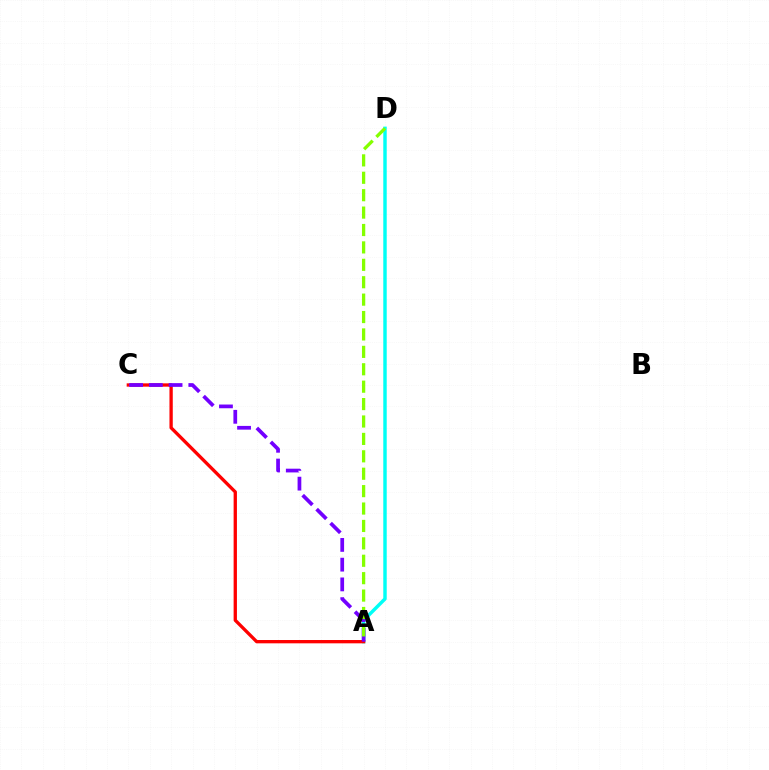{('A', 'D'): [{'color': '#00fff6', 'line_style': 'solid', 'thickness': 2.48}, {'color': '#84ff00', 'line_style': 'dashed', 'thickness': 2.36}], ('A', 'C'): [{'color': '#ff0000', 'line_style': 'solid', 'thickness': 2.38}, {'color': '#7200ff', 'line_style': 'dashed', 'thickness': 2.68}]}